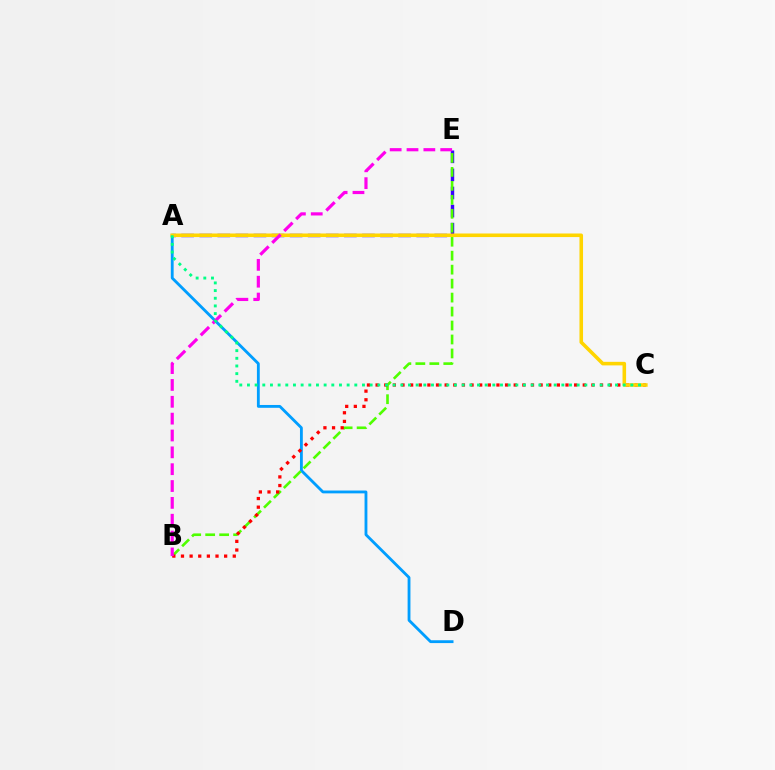{('A', 'E'): [{'color': '#3700ff', 'line_style': 'dashed', 'thickness': 2.46}], ('A', 'D'): [{'color': '#009eff', 'line_style': 'solid', 'thickness': 2.04}], ('B', 'E'): [{'color': '#4fff00', 'line_style': 'dashed', 'thickness': 1.9}, {'color': '#ff00ed', 'line_style': 'dashed', 'thickness': 2.29}], ('B', 'C'): [{'color': '#ff0000', 'line_style': 'dotted', 'thickness': 2.35}], ('A', 'C'): [{'color': '#ffd500', 'line_style': 'solid', 'thickness': 2.57}, {'color': '#00ff86', 'line_style': 'dotted', 'thickness': 2.08}]}